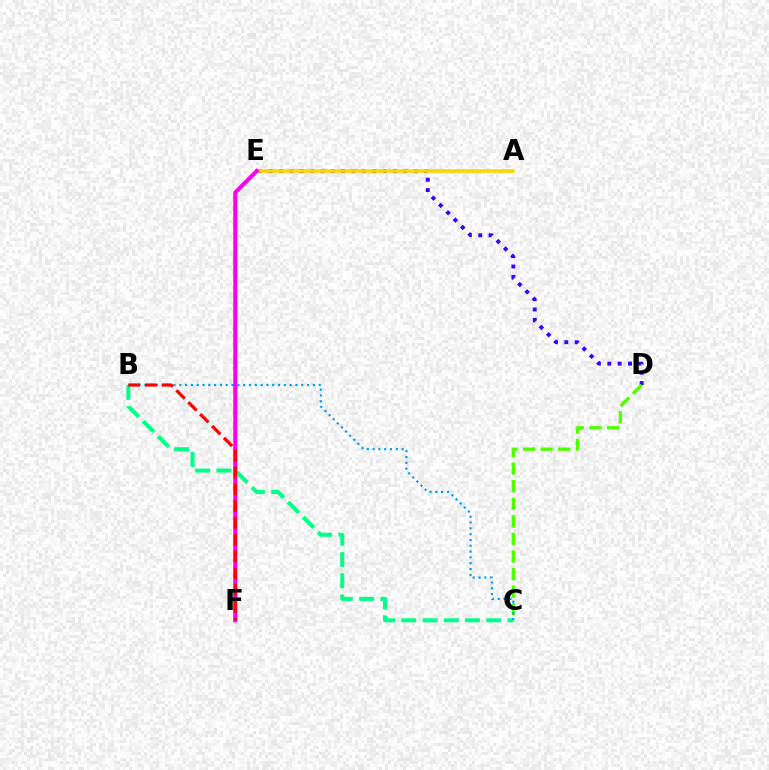{('B', 'C'): [{'color': '#00ff86', 'line_style': 'dashed', 'thickness': 2.88}, {'color': '#009eff', 'line_style': 'dotted', 'thickness': 1.58}], ('D', 'E'): [{'color': '#3700ff', 'line_style': 'dotted', 'thickness': 2.82}], ('C', 'D'): [{'color': '#4fff00', 'line_style': 'dashed', 'thickness': 2.39}], ('A', 'E'): [{'color': '#ffd500', 'line_style': 'solid', 'thickness': 2.56}], ('E', 'F'): [{'color': '#ff00ed', 'line_style': 'solid', 'thickness': 2.96}], ('B', 'F'): [{'color': '#ff0000', 'line_style': 'dashed', 'thickness': 2.28}]}